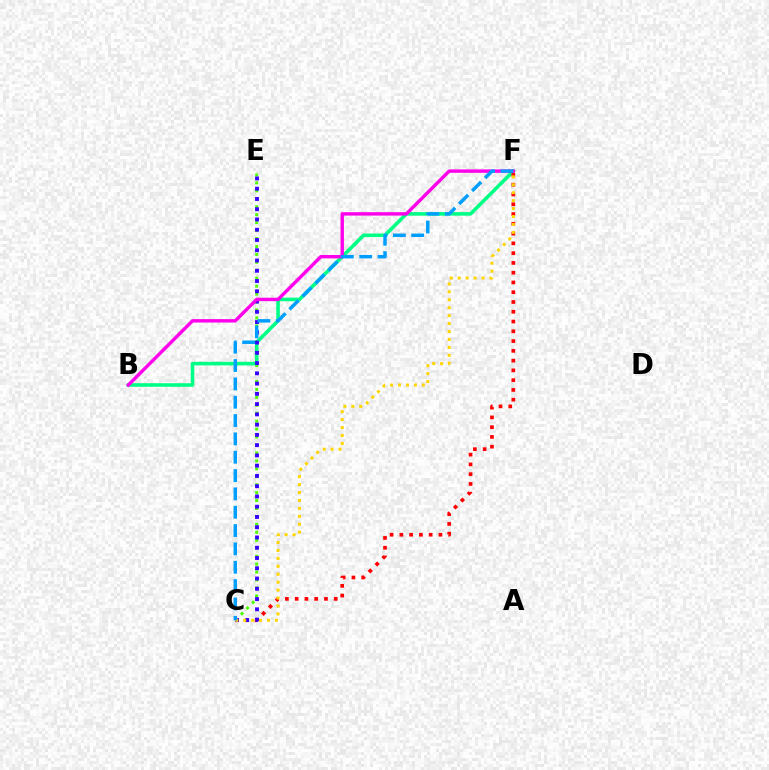{('C', 'E'): [{'color': '#4fff00', 'line_style': 'dotted', 'thickness': 2.16}, {'color': '#3700ff', 'line_style': 'dotted', 'thickness': 2.79}], ('B', 'F'): [{'color': '#00ff86', 'line_style': 'solid', 'thickness': 2.58}, {'color': '#ff00ed', 'line_style': 'solid', 'thickness': 2.46}], ('C', 'F'): [{'color': '#ff0000', 'line_style': 'dotted', 'thickness': 2.65}, {'color': '#ffd500', 'line_style': 'dotted', 'thickness': 2.16}, {'color': '#009eff', 'line_style': 'dashed', 'thickness': 2.49}]}